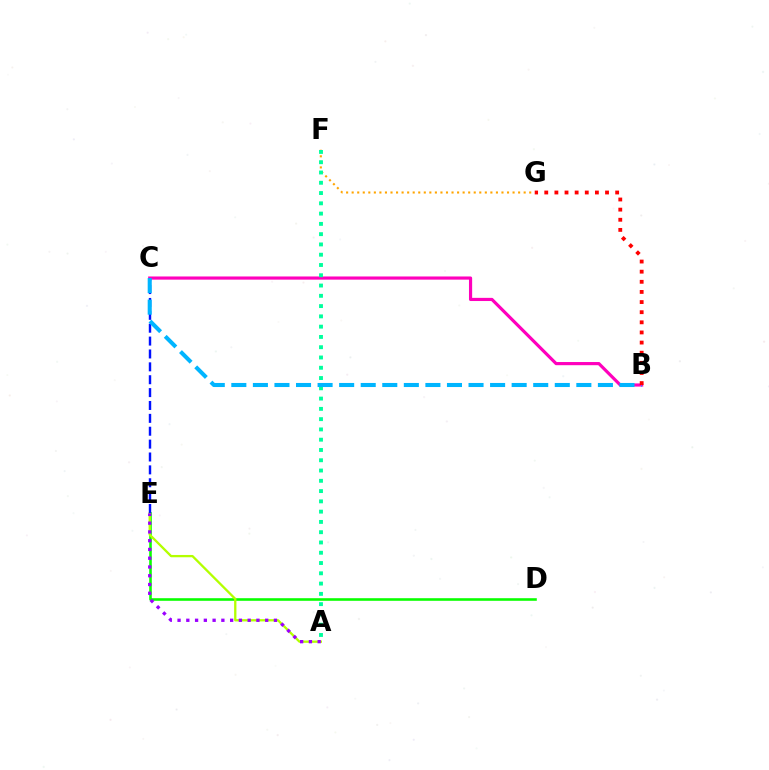{('F', 'G'): [{'color': '#ffa500', 'line_style': 'dotted', 'thickness': 1.51}], ('B', 'C'): [{'color': '#ff00bd', 'line_style': 'solid', 'thickness': 2.28}, {'color': '#00b5ff', 'line_style': 'dashed', 'thickness': 2.93}], ('D', 'E'): [{'color': '#08ff00', 'line_style': 'solid', 'thickness': 1.87}], ('A', 'E'): [{'color': '#b3ff00', 'line_style': 'solid', 'thickness': 1.66}, {'color': '#9b00ff', 'line_style': 'dotted', 'thickness': 2.38}], ('C', 'E'): [{'color': '#0010ff', 'line_style': 'dashed', 'thickness': 1.75}], ('A', 'F'): [{'color': '#00ff9d', 'line_style': 'dotted', 'thickness': 2.79}], ('B', 'G'): [{'color': '#ff0000', 'line_style': 'dotted', 'thickness': 2.75}]}